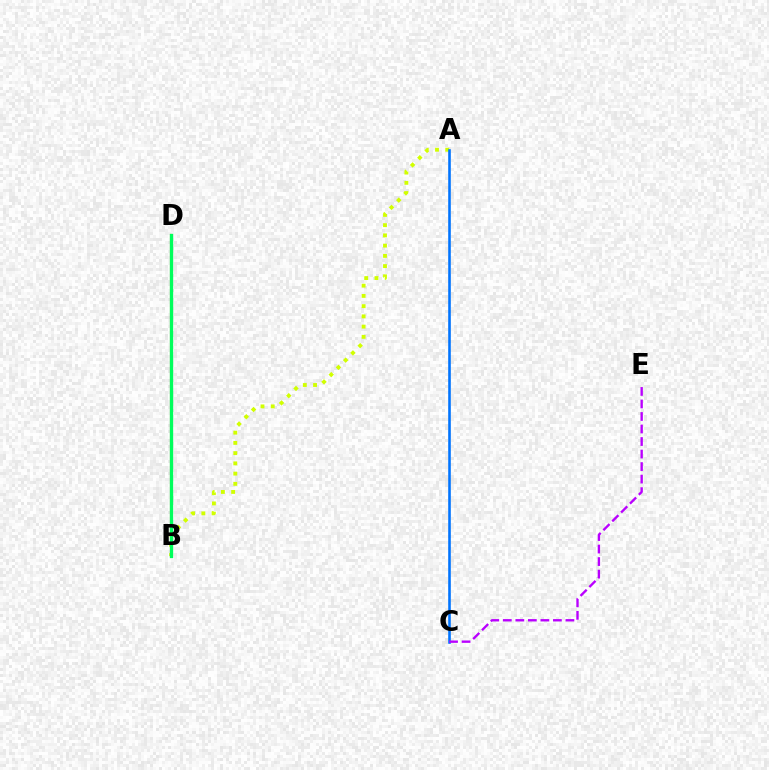{('A', 'B'): [{'color': '#d1ff00', 'line_style': 'dotted', 'thickness': 2.78}], ('B', 'D'): [{'color': '#ff0000', 'line_style': 'solid', 'thickness': 1.5}, {'color': '#00ff5c', 'line_style': 'solid', 'thickness': 2.4}], ('A', 'C'): [{'color': '#0074ff', 'line_style': 'solid', 'thickness': 1.87}], ('C', 'E'): [{'color': '#b900ff', 'line_style': 'dashed', 'thickness': 1.7}]}